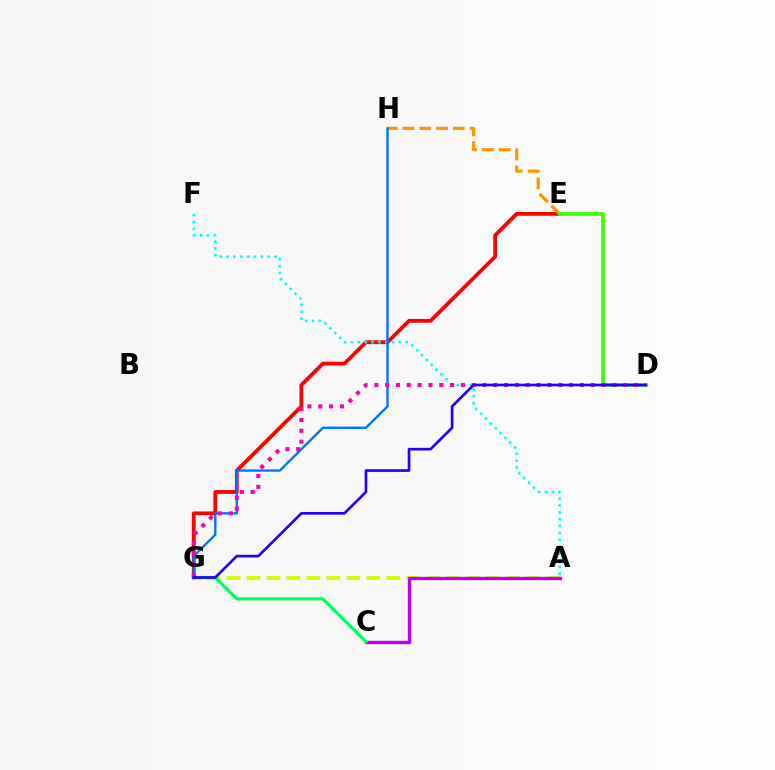{('E', 'G'): [{'color': '#ff0000', 'line_style': 'solid', 'thickness': 2.73}], ('A', 'G'): [{'color': '#d1ff00', 'line_style': 'dashed', 'thickness': 2.71}], ('A', 'F'): [{'color': '#00fff6', 'line_style': 'dotted', 'thickness': 1.86}], ('E', 'H'): [{'color': '#ff9400', 'line_style': 'dashed', 'thickness': 2.28}], ('A', 'C'): [{'color': '#b900ff', 'line_style': 'solid', 'thickness': 2.43}], ('G', 'H'): [{'color': '#0074ff', 'line_style': 'solid', 'thickness': 1.7}], ('C', 'G'): [{'color': '#00ff5c', 'line_style': 'solid', 'thickness': 2.28}], ('D', 'E'): [{'color': '#3dff00', 'line_style': 'solid', 'thickness': 2.68}], ('D', 'G'): [{'color': '#ff00ac', 'line_style': 'dotted', 'thickness': 2.94}, {'color': '#2500ff', 'line_style': 'solid', 'thickness': 1.93}]}